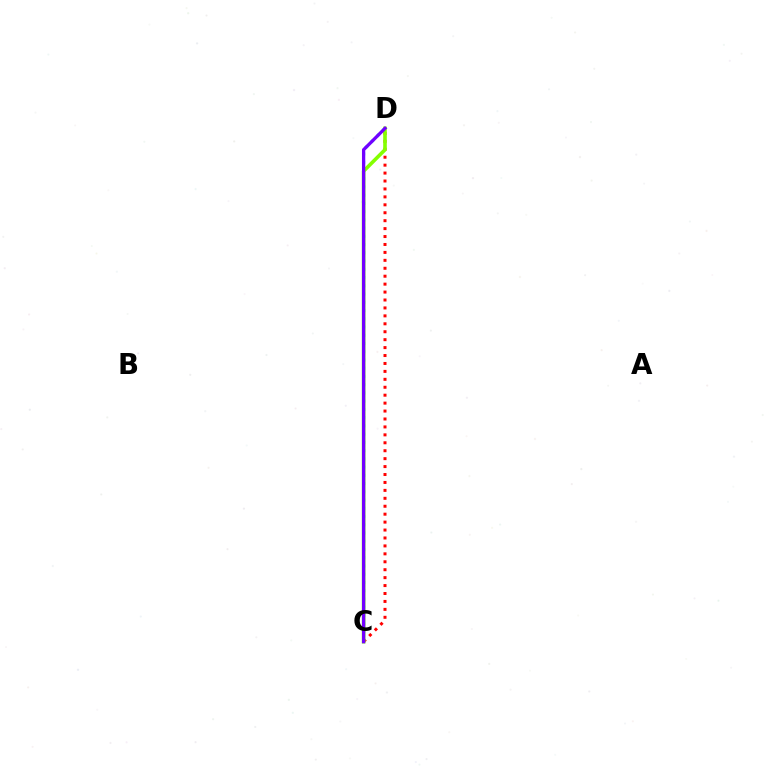{('C', 'D'): [{'color': '#ff0000', 'line_style': 'dotted', 'thickness': 2.16}, {'color': '#00fff6', 'line_style': 'dotted', 'thickness': 2.24}, {'color': '#84ff00', 'line_style': 'solid', 'thickness': 2.6}, {'color': '#7200ff', 'line_style': 'solid', 'thickness': 2.36}]}